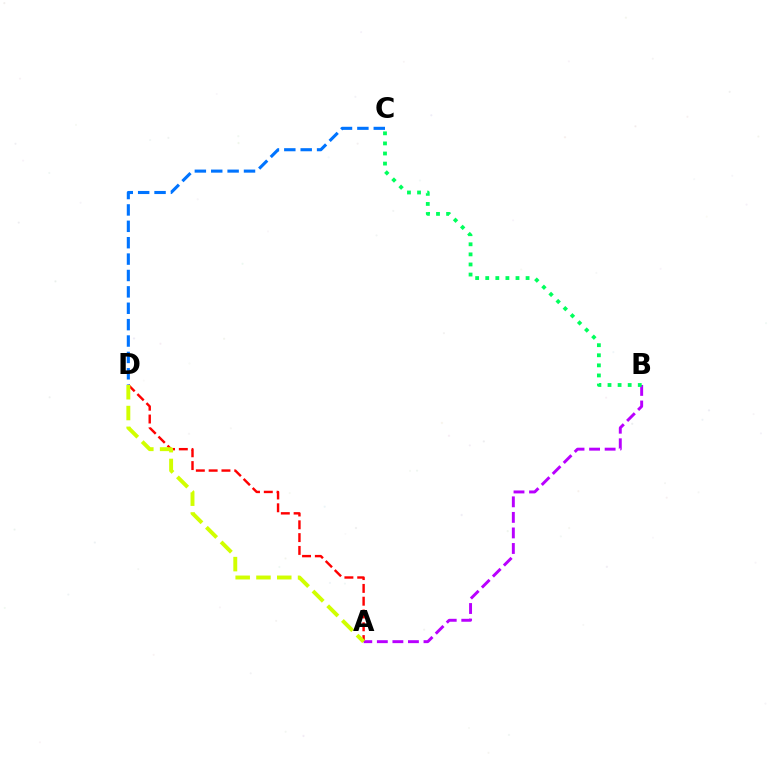{('A', 'D'): [{'color': '#ff0000', 'line_style': 'dashed', 'thickness': 1.74}, {'color': '#d1ff00', 'line_style': 'dashed', 'thickness': 2.82}], ('A', 'B'): [{'color': '#b900ff', 'line_style': 'dashed', 'thickness': 2.11}], ('B', 'C'): [{'color': '#00ff5c', 'line_style': 'dotted', 'thickness': 2.74}], ('C', 'D'): [{'color': '#0074ff', 'line_style': 'dashed', 'thickness': 2.23}]}